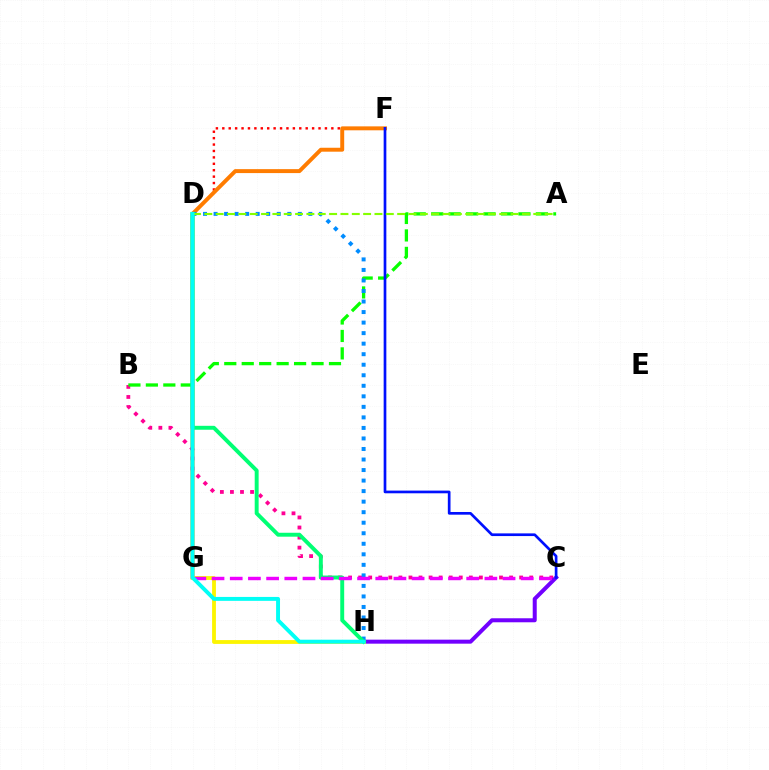{('D', 'F'): [{'color': '#ff0000', 'line_style': 'dotted', 'thickness': 1.74}], ('F', 'G'): [{'color': '#ff7c00', 'line_style': 'solid', 'thickness': 2.84}], ('B', 'C'): [{'color': '#ff0094', 'line_style': 'dotted', 'thickness': 2.73}], ('A', 'B'): [{'color': '#08ff00', 'line_style': 'dashed', 'thickness': 2.37}], ('C', 'H'): [{'color': '#7200ff', 'line_style': 'solid', 'thickness': 2.89}], ('C', 'F'): [{'color': '#0010ff', 'line_style': 'solid', 'thickness': 1.93}], ('G', 'H'): [{'color': '#fcf500', 'line_style': 'solid', 'thickness': 2.75}], ('D', 'H'): [{'color': '#008cff', 'line_style': 'dotted', 'thickness': 2.86}, {'color': '#00ff74', 'line_style': 'solid', 'thickness': 2.83}, {'color': '#00fff6', 'line_style': 'solid', 'thickness': 2.82}], ('A', 'D'): [{'color': '#84ff00', 'line_style': 'dashed', 'thickness': 1.54}], ('C', 'G'): [{'color': '#ee00ff', 'line_style': 'dashed', 'thickness': 2.47}]}